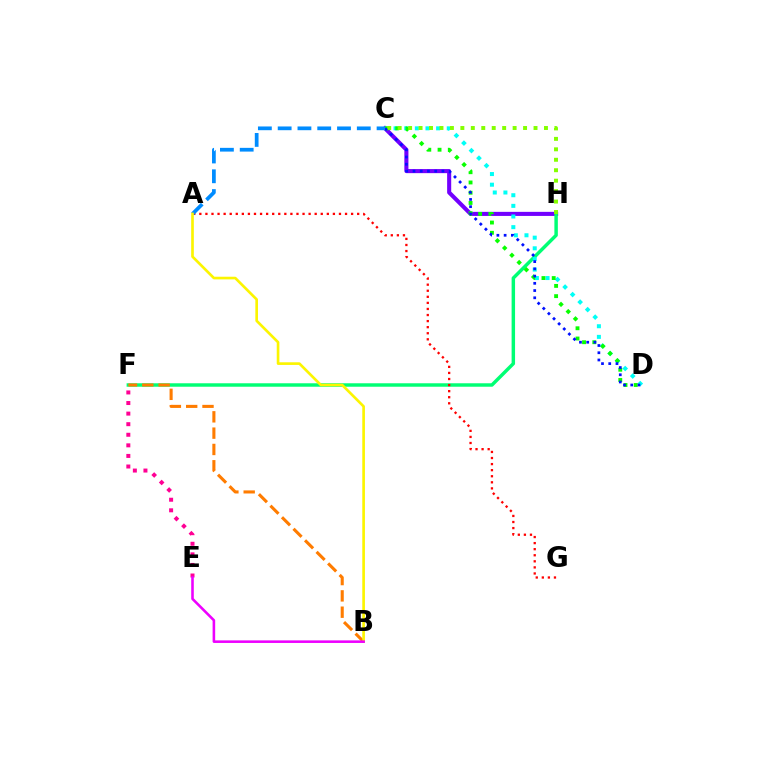{('C', 'H'): [{'color': '#7200ff', 'line_style': 'solid', 'thickness': 2.93}, {'color': '#84ff00', 'line_style': 'dotted', 'thickness': 2.84}], ('F', 'H'): [{'color': '#00ff74', 'line_style': 'solid', 'thickness': 2.49}], ('B', 'F'): [{'color': '#ff7c00', 'line_style': 'dashed', 'thickness': 2.22}], ('C', 'D'): [{'color': '#00fff6', 'line_style': 'dotted', 'thickness': 2.89}, {'color': '#08ff00', 'line_style': 'dotted', 'thickness': 2.78}, {'color': '#0010ff', 'line_style': 'dotted', 'thickness': 1.97}], ('A', 'G'): [{'color': '#ff0000', 'line_style': 'dotted', 'thickness': 1.65}], ('A', 'C'): [{'color': '#008cff', 'line_style': 'dashed', 'thickness': 2.69}], ('E', 'F'): [{'color': '#ff0094', 'line_style': 'dotted', 'thickness': 2.87}], ('A', 'B'): [{'color': '#fcf500', 'line_style': 'solid', 'thickness': 1.91}], ('B', 'E'): [{'color': '#ee00ff', 'line_style': 'solid', 'thickness': 1.85}]}